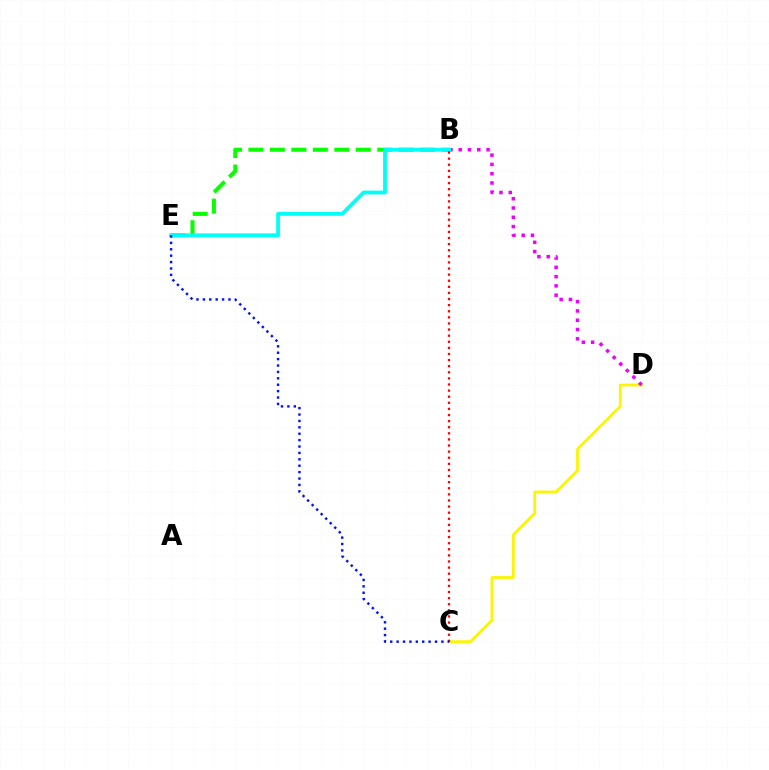{('C', 'D'): [{'color': '#fcf500', 'line_style': 'solid', 'thickness': 1.99}], ('B', 'E'): [{'color': '#08ff00', 'line_style': 'dashed', 'thickness': 2.92}, {'color': '#00fff6', 'line_style': 'solid', 'thickness': 2.74}], ('B', 'D'): [{'color': '#ee00ff', 'line_style': 'dotted', 'thickness': 2.52}], ('B', 'C'): [{'color': '#ff0000', 'line_style': 'dotted', 'thickness': 1.66}], ('C', 'E'): [{'color': '#0010ff', 'line_style': 'dotted', 'thickness': 1.74}]}